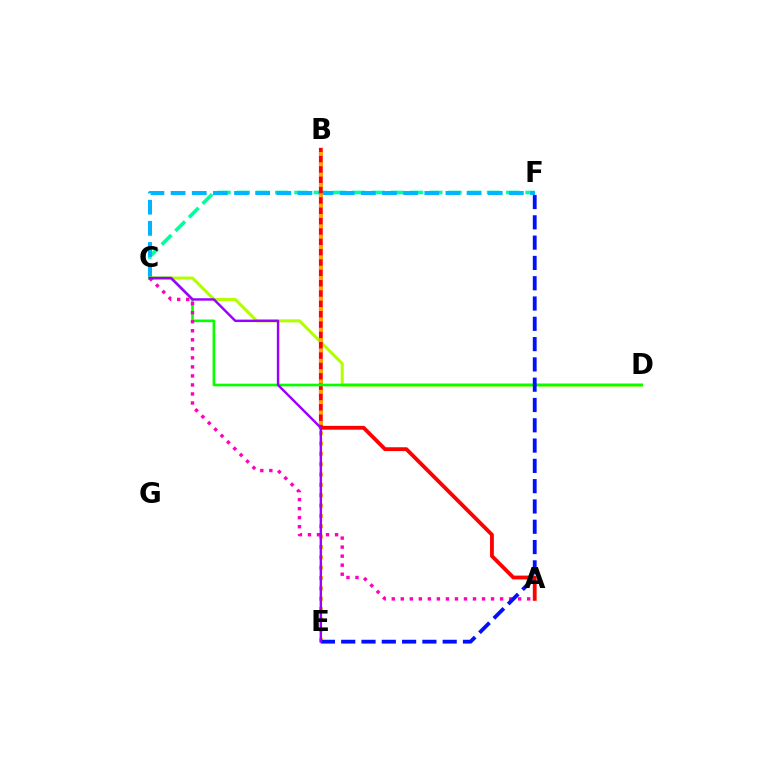{('C', 'F'): [{'color': '#00ff9d', 'line_style': 'dashed', 'thickness': 2.62}, {'color': '#00b5ff', 'line_style': 'dashed', 'thickness': 2.87}], ('C', 'D'): [{'color': '#b3ff00', 'line_style': 'solid', 'thickness': 2.19}, {'color': '#08ff00', 'line_style': 'solid', 'thickness': 1.91}], ('A', 'B'): [{'color': '#ff0000', 'line_style': 'solid', 'thickness': 2.75}], ('B', 'E'): [{'color': '#ffa500', 'line_style': 'dotted', 'thickness': 2.81}], ('A', 'C'): [{'color': '#ff00bd', 'line_style': 'dotted', 'thickness': 2.45}], ('E', 'F'): [{'color': '#0010ff', 'line_style': 'dashed', 'thickness': 2.76}], ('C', 'E'): [{'color': '#9b00ff', 'line_style': 'solid', 'thickness': 1.75}]}